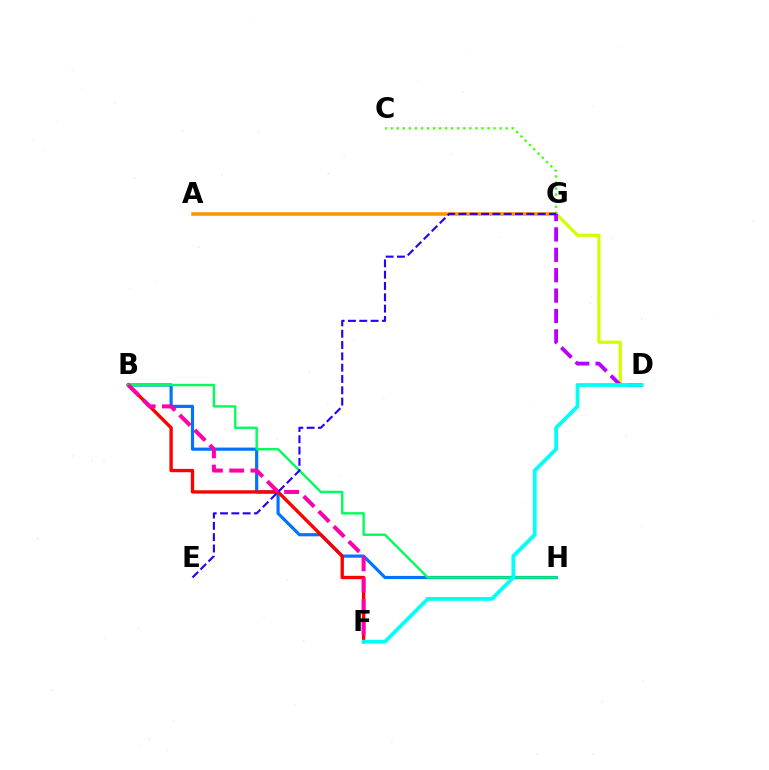{('B', 'H'): [{'color': '#0074ff', 'line_style': 'solid', 'thickness': 2.29}, {'color': '#00ff5c', 'line_style': 'solid', 'thickness': 1.73}], ('A', 'G'): [{'color': '#ff9400', 'line_style': 'solid', 'thickness': 2.55}], ('D', 'G'): [{'color': '#d1ff00', 'line_style': 'solid', 'thickness': 2.32}, {'color': '#b900ff', 'line_style': 'dashed', 'thickness': 2.77}], ('B', 'F'): [{'color': '#ff0000', 'line_style': 'solid', 'thickness': 2.41}, {'color': '#ff00ac', 'line_style': 'dashed', 'thickness': 2.89}], ('D', 'F'): [{'color': '#00fff6', 'line_style': 'solid', 'thickness': 2.72}], ('C', 'G'): [{'color': '#3dff00', 'line_style': 'dotted', 'thickness': 1.64}], ('E', 'G'): [{'color': '#2500ff', 'line_style': 'dashed', 'thickness': 1.54}]}